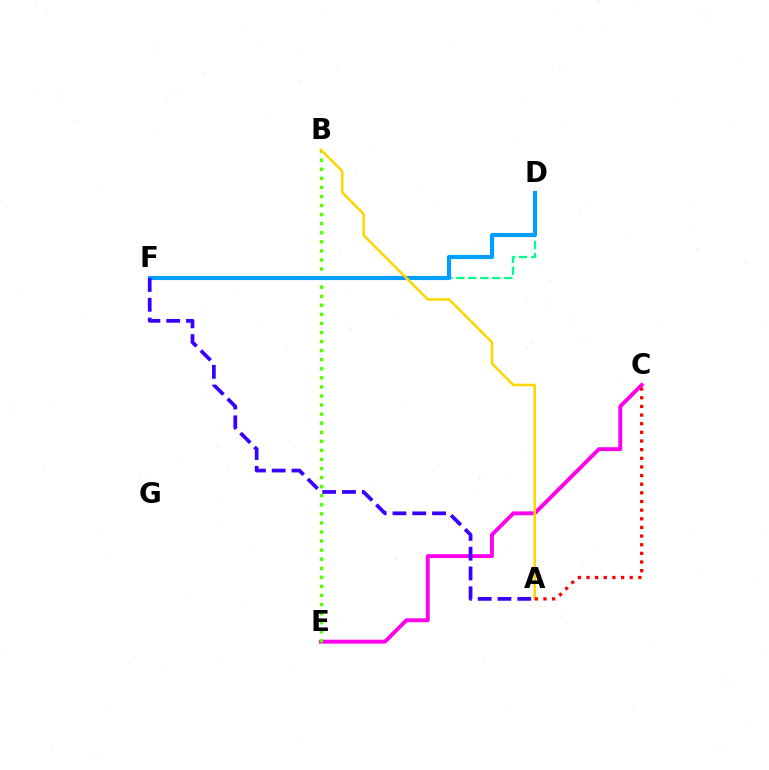{('D', 'F'): [{'color': '#00ff86', 'line_style': 'dashed', 'thickness': 1.62}, {'color': '#009eff', 'line_style': 'solid', 'thickness': 2.99}], ('C', 'E'): [{'color': '#ff00ed', 'line_style': 'solid', 'thickness': 2.81}], ('B', 'E'): [{'color': '#4fff00', 'line_style': 'dotted', 'thickness': 2.46}], ('A', 'B'): [{'color': '#ffd500', 'line_style': 'solid', 'thickness': 1.81}], ('A', 'C'): [{'color': '#ff0000', 'line_style': 'dotted', 'thickness': 2.35}], ('A', 'F'): [{'color': '#3700ff', 'line_style': 'dashed', 'thickness': 2.69}]}